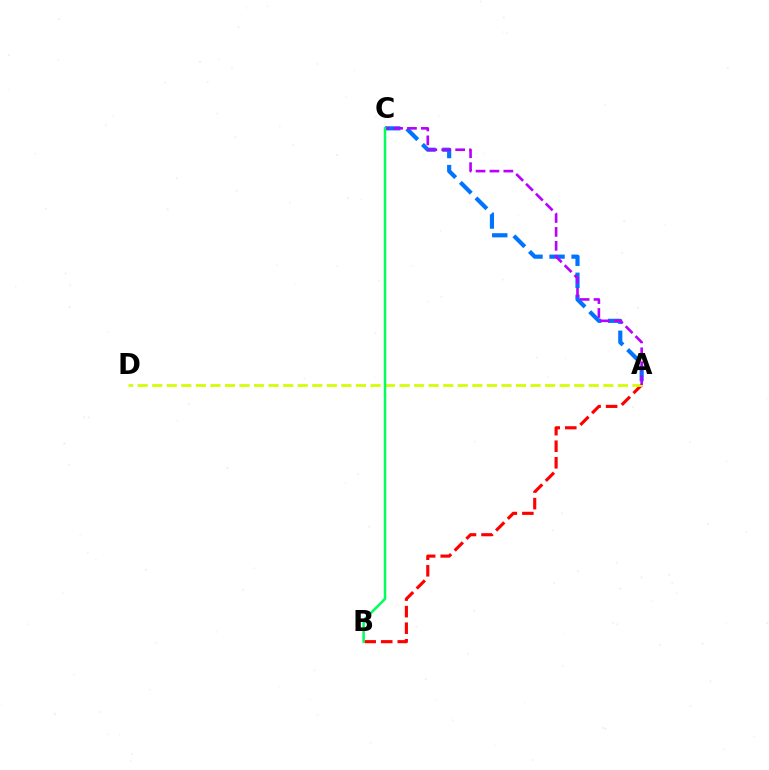{('A', 'B'): [{'color': '#ff0000', 'line_style': 'dashed', 'thickness': 2.25}], ('A', 'C'): [{'color': '#0074ff', 'line_style': 'dashed', 'thickness': 3.0}, {'color': '#b900ff', 'line_style': 'dashed', 'thickness': 1.89}], ('A', 'D'): [{'color': '#d1ff00', 'line_style': 'dashed', 'thickness': 1.98}], ('B', 'C'): [{'color': '#00ff5c', 'line_style': 'solid', 'thickness': 1.8}]}